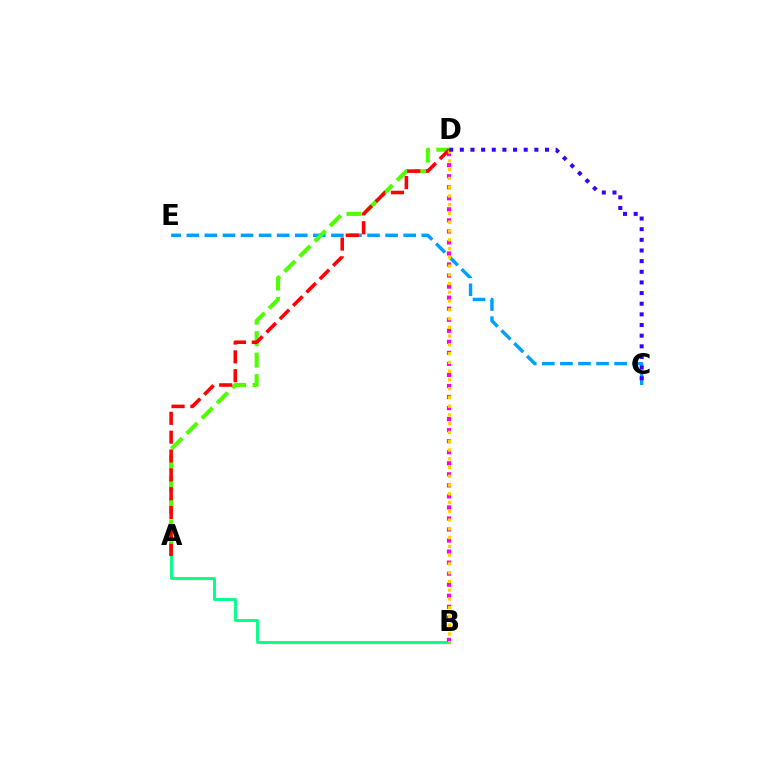{('A', 'B'): [{'color': '#00ff86', 'line_style': 'solid', 'thickness': 2.05}], ('C', 'E'): [{'color': '#009eff', 'line_style': 'dashed', 'thickness': 2.45}], ('B', 'D'): [{'color': '#ff00ed', 'line_style': 'dotted', 'thickness': 3.0}, {'color': '#ffd500', 'line_style': 'dotted', 'thickness': 2.38}], ('A', 'D'): [{'color': '#4fff00', 'line_style': 'dashed', 'thickness': 2.92}, {'color': '#ff0000', 'line_style': 'dashed', 'thickness': 2.56}], ('C', 'D'): [{'color': '#3700ff', 'line_style': 'dotted', 'thickness': 2.89}]}